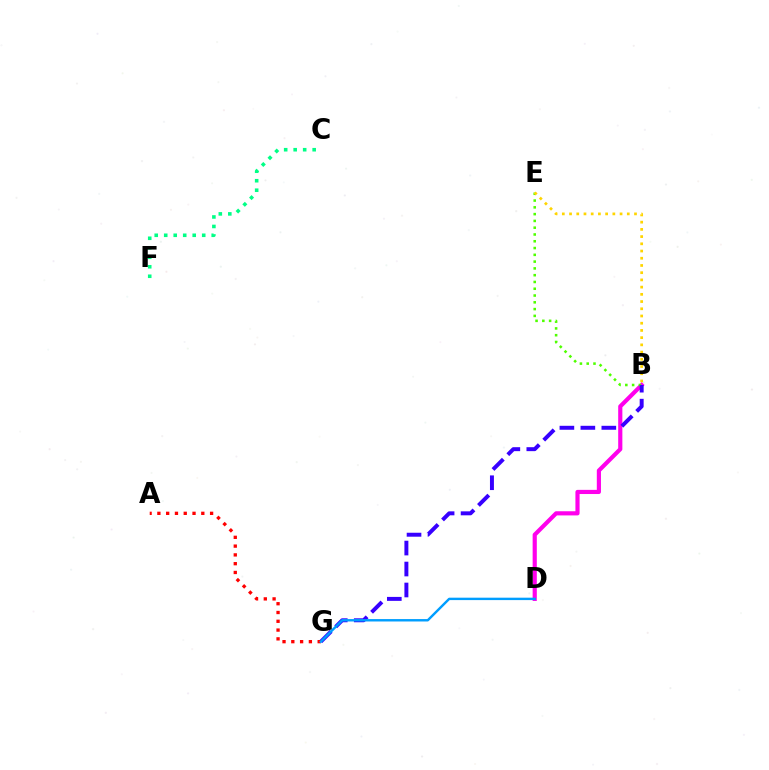{('B', 'D'): [{'color': '#ff00ed', 'line_style': 'solid', 'thickness': 3.0}], ('B', 'E'): [{'color': '#4fff00', 'line_style': 'dotted', 'thickness': 1.84}, {'color': '#ffd500', 'line_style': 'dotted', 'thickness': 1.96}], ('B', 'G'): [{'color': '#3700ff', 'line_style': 'dashed', 'thickness': 2.85}], ('A', 'G'): [{'color': '#ff0000', 'line_style': 'dotted', 'thickness': 2.39}], ('D', 'G'): [{'color': '#009eff', 'line_style': 'solid', 'thickness': 1.74}], ('C', 'F'): [{'color': '#00ff86', 'line_style': 'dotted', 'thickness': 2.58}]}